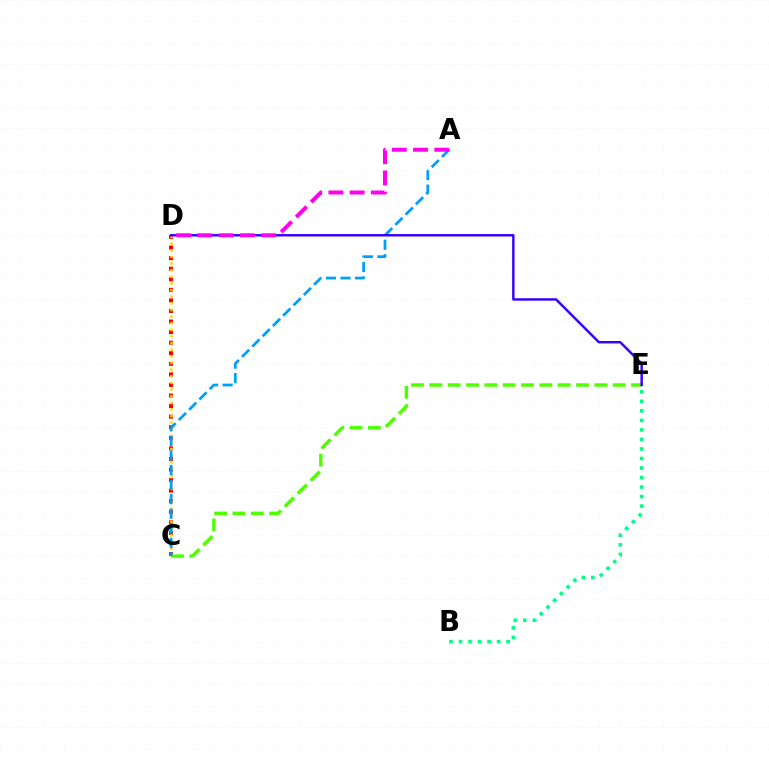{('C', 'D'): [{'color': '#ff0000', 'line_style': 'dotted', 'thickness': 2.87}, {'color': '#ffd500', 'line_style': 'dotted', 'thickness': 1.8}], ('C', 'E'): [{'color': '#4fff00', 'line_style': 'dashed', 'thickness': 2.49}], ('A', 'C'): [{'color': '#009eff', 'line_style': 'dashed', 'thickness': 1.98}], ('D', 'E'): [{'color': '#3700ff', 'line_style': 'solid', 'thickness': 1.77}], ('B', 'E'): [{'color': '#00ff86', 'line_style': 'dotted', 'thickness': 2.59}], ('A', 'D'): [{'color': '#ff00ed', 'line_style': 'dashed', 'thickness': 2.88}]}